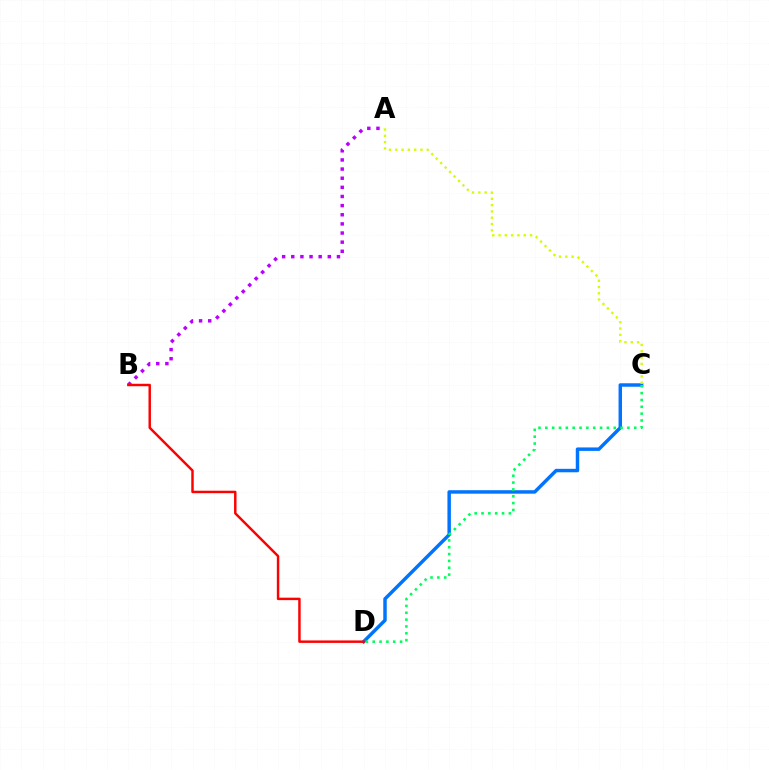{('A', 'B'): [{'color': '#b900ff', 'line_style': 'dotted', 'thickness': 2.48}], ('C', 'D'): [{'color': '#0074ff', 'line_style': 'solid', 'thickness': 2.49}, {'color': '#00ff5c', 'line_style': 'dotted', 'thickness': 1.86}], ('B', 'D'): [{'color': '#ff0000', 'line_style': 'solid', 'thickness': 1.77}], ('A', 'C'): [{'color': '#d1ff00', 'line_style': 'dotted', 'thickness': 1.71}]}